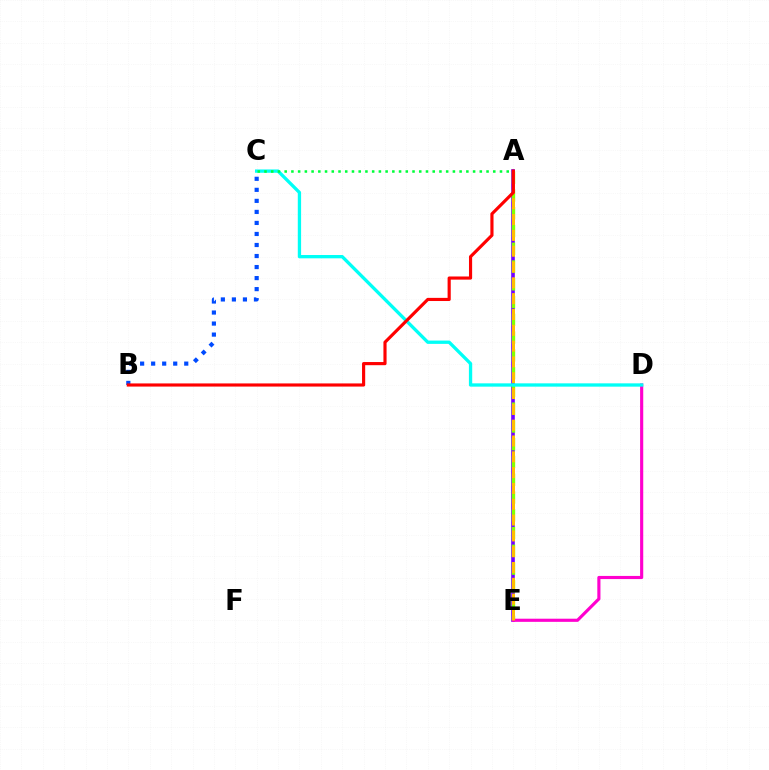{('A', 'E'): [{'color': '#7200ff', 'line_style': 'solid', 'thickness': 2.61}, {'color': '#84ff00', 'line_style': 'dashed', 'thickness': 2.41}, {'color': '#ffbd00', 'line_style': 'dashed', 'thickness': 2.15}], ('D', 'E'): [{'color': '#ff00cf', 'line_style': 'solid', 'thickness': 2.26}], ('B', 'C'): [{'color': '#004bff', 'line_style': 'dotted', 'thickness': 3.0}], ('C', 'D'): [{'color': '#00fff6', 'line_style': 'solid', 'thickness': 2.38}], ('A', 'C'): [{'color': '#00ff39', 'line_style': 'dotted', 'thickness': 1.83}], ('A', 'B'): [{'color': '#ff0000', 'line_style': 'solid', 'thickness': 2.27}]}